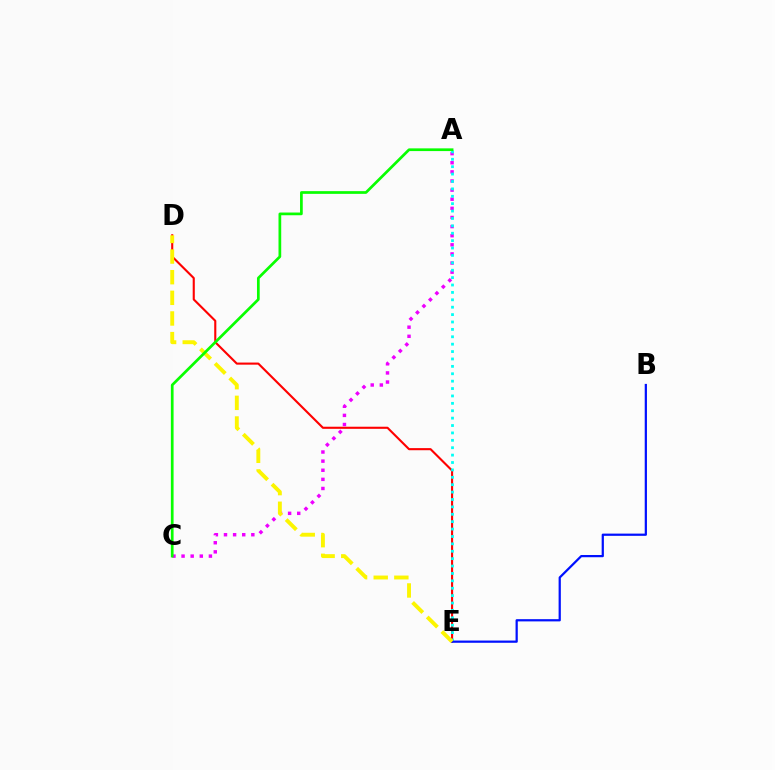{('D', 'E'): [{'color': '#ff0000', 'line_style': 'solid', 'thickness': 1.52}, {'color': '#fcf500', 'line_style': 'dashed', 'thickness': 2.8}], ('A', 'C'): [{'color': '#ee00ff', 'line_style': 'dotted', 'thickness': 2.48}, {'color': '#08ff00', 'line_style': 'solid', 'thickness': 1.95}], ('A', 'E'): [{'color': '#00fff6', 'line_style': 'dotted', 'thickness': 2.01}], ('B', 'E'): [{'color': '#0010ff', 'line_style': 'solid', 'thickness': 1.61}]}